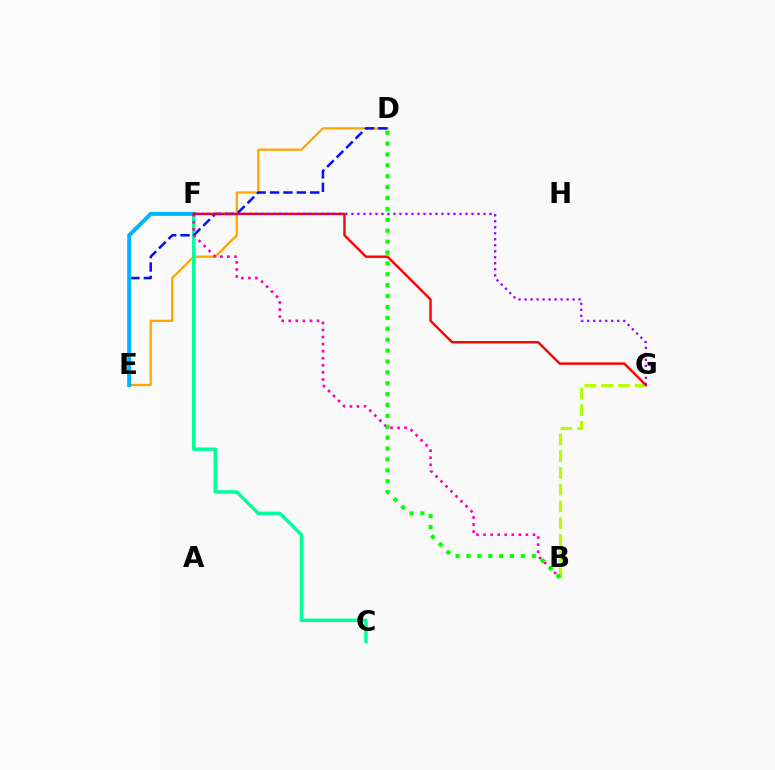{('D', 'E'): [{'color': '#ffa500', 'line_style': 'solid', 'thickness': 1.63}, {'color': '#0010ff', 'line_style': 'dashed', 'thickness': 1.82}], ('B', 'G'): [{'color': '#b3ff00', 'line_style': 'dashed', 'thickness': 2.28}], ('C', 'F'): [{'color': '#00ff9d', 'line_style': 'solid', 'thickness': 2.49}], ('E', 'F'): [{'color': '#00b5ff', 'line_style': 'solid', 'thickness': 2.87}], ('B', 'F'): [{'color': '#ff00bd', 'line_style': 'dotted', 'thickness': 1.92}], ('B', 'D'): [{'color': '#08ff00', 'line_style': 'dotted', 'thickness': 2.96}], ('F', 'G'): [{'color': '#ff0000', 'line_style': 'solid', 'thickness': 1.73}, {'color': '#9b00ff', 'line_style': 'dotted', 'thickness': 1.63}]}